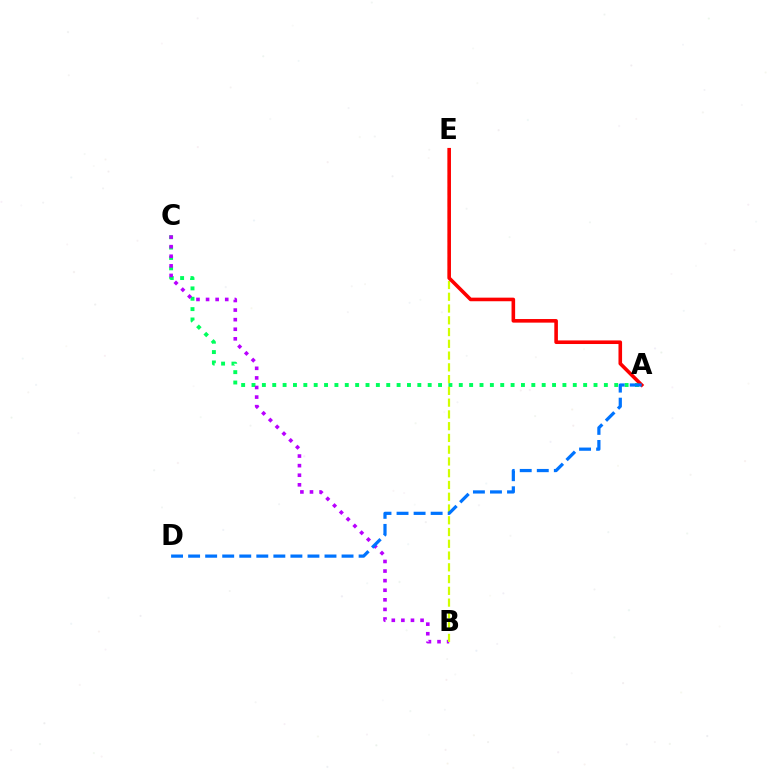{('A', 'C'): [{'color': '#00ff5c', 'line_style': 'dotted', 'thickness': 2.82}], ('B', 'C'): [{'color': '#b900ff', 'line_style': 'dotted', 'thickness': 2.6}], ('B', 'E'): [{'color': '#d1ff00', 'line_style': 'dashed', 'thickness': 1.6}], ('A', 'E'): [{'color': '#ff0000', 'line_style': 'solid', 'thickness': 2.59}], ('A', 'D'): [{'color': '#0074ff', 'line_style': 'dashed', 'thickness': 2.32}]}